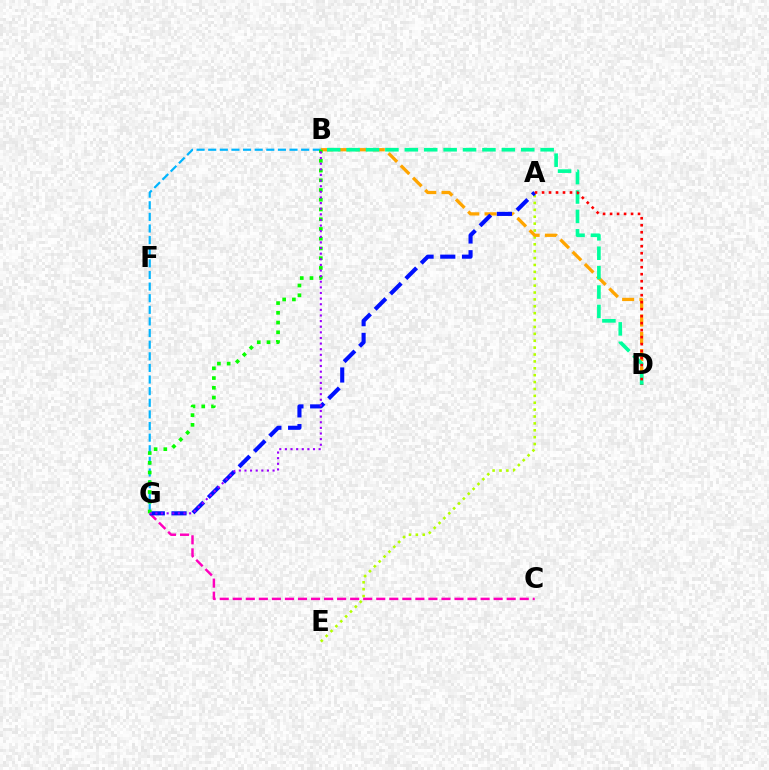{('A', 'E'): [{'color': '#b3ff00', 'line_style': 'dotted', 'thickness': 1.87}], ('B', 'D'): [{'color': '#ffa500', 'line_style': 'dashed', 'thickness': 2.35}, {'color': '#00ff9d', 'line_style': 'dashed', 'thickness': 2.64}], ('C', 'G'): [{'color': '#ff00bd', 'line_style': 'dashed', 'thickness': 1.77}], ('B', 'G'): [{'color': '#00b5ff', 'line_style': 'dashed', 'thickness': 1.58}, {'color': '#08ff00', 'line_style': 'dotted', 'thickness': 2.65}, {'color': '#9b00ff', 'line_style': 'dotted', 'thickness': 1.53}], ('A', 'G'): [{'color': '#0010ff', 'line_style': 'dashed', 'thickness': 2.95}], ('A', 'D'): [{'color': '#ff0000', 'line_style': 'dotted', 'thickness': 1.9}]}